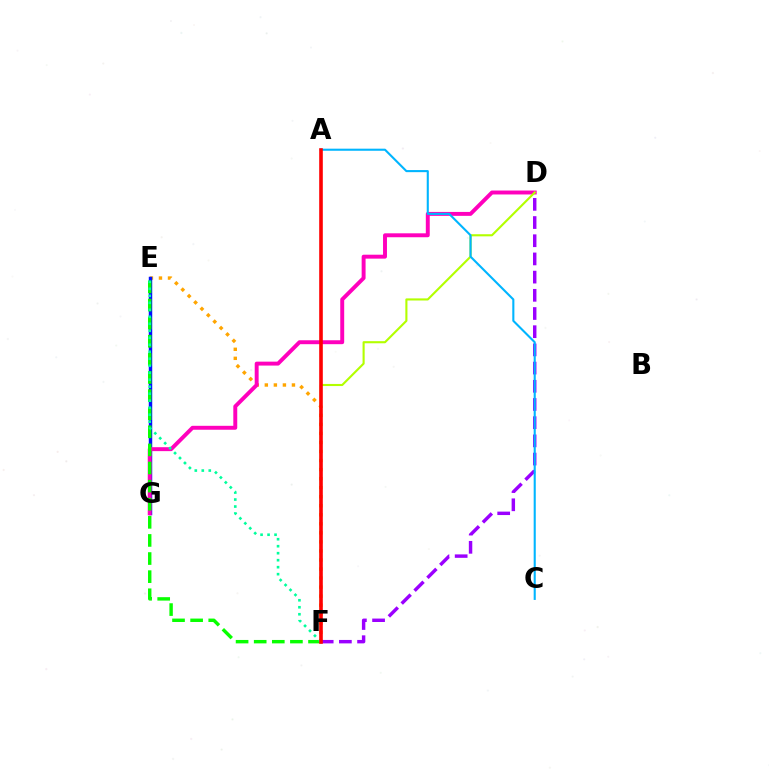{('E', 'F'): [{'color': '#ffa500', 'line_style': 'dotted', 'thickness': 2.46}, {'color': '#08ff00', 'line_style': 'dashed', 'thickness': 2.46}, {'color': '#00ff9d', 'line_style': 'dotted', 'thickness': 1.9}], ('E', 'G'): [{'color': '#0010ff', 'line_style': 'solid', 'thickness': 2.48}], ('D', 'G'): [{'color': '#ff00bd', 'line_style': 'solid', 'thickness': 2.83}], ('D', 'F'): [{'color': '#9b00ff', 'line_style': 'dashed', 'thickness': 2.47}, {'color': '#b3ff00', 'line_style': 'solid', 'thickness': 1.52}], ('A', 'C'): [{'color': '#00b5ff', 'line_style': 'solid', 'thickness': 1.51}], ('A', 'F'): [{'color': '#ff0000', 'line_style': 'solid', 'thickness': 2.6}]}